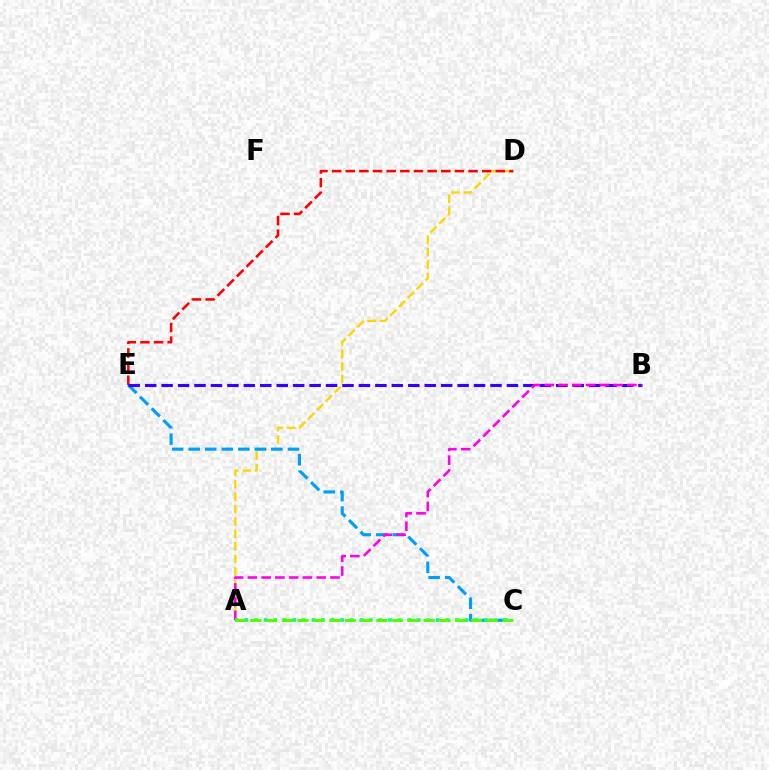{('A', 'D'): [{'color': '#ffd500', 'line_style': 'dashed', 'thickness': 1.69}], ('C', 'E'): [{'color': '#009eff', 'line_style': 'dashed', 'thickness': 2.25}], ('D', 'E'): [{'color': '#ff0000', 'line_style': 'dashed', 'thickness': 1.85}], ('B', 'E'): [{'color': '#3700ff', 'line_style': 'dashed', 'thickness': 2.23}], ('A', 'B'): [{'color': '#ff00ed', 'line_style': 'dashed', 'thickness': 1.87}], ('A', 'C'): [{'color': '#00ff86', 'line_style': 'dotted', 'thickness': 2.6}, {'color': '#4fff00', 'line_style': 'dashed', 'thickness': 2.14}]}